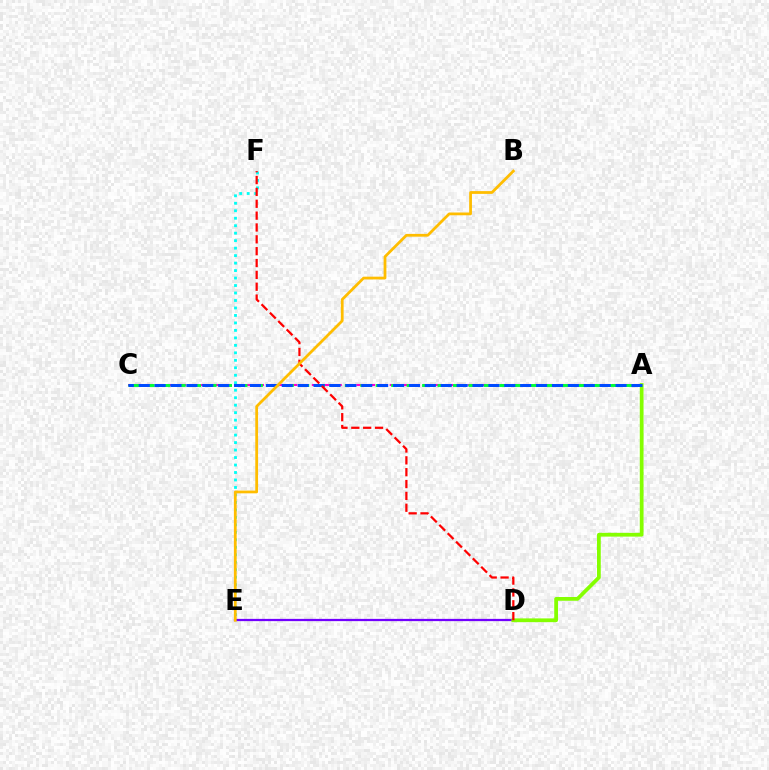{('E', 'F'): [{'color': '#00fff6', 'line_style': 'dotted', 'thickness': 2.03}], ('A', 'C'): [{'color': '#ff00cf', 'line_style': 'dashed', 'thickness': 1.51}, {'color': '#00ff39', 'line_style': 'dashed', 'thickness': 2.1}, {'color': '#004bff', 'line_style': 'dashed', 'thickness': 2.16}], ('D', 'E'): [{'color': '#7200ff', 'line_style': 'solid', 'thickness': 1.62}], ('A', 'D'): [{'color': '#84ff00', 'line_style': 'solid', 'thickness': 2.7}], ('D', 'F'): [{'color': '#ff0000', 'line_style': 'dashed', 'thickness': 1.61}], ('B', 'E'): [{'color': '#ffbd00', 'line_style': 'solid', 'thickness': 2.0}]}